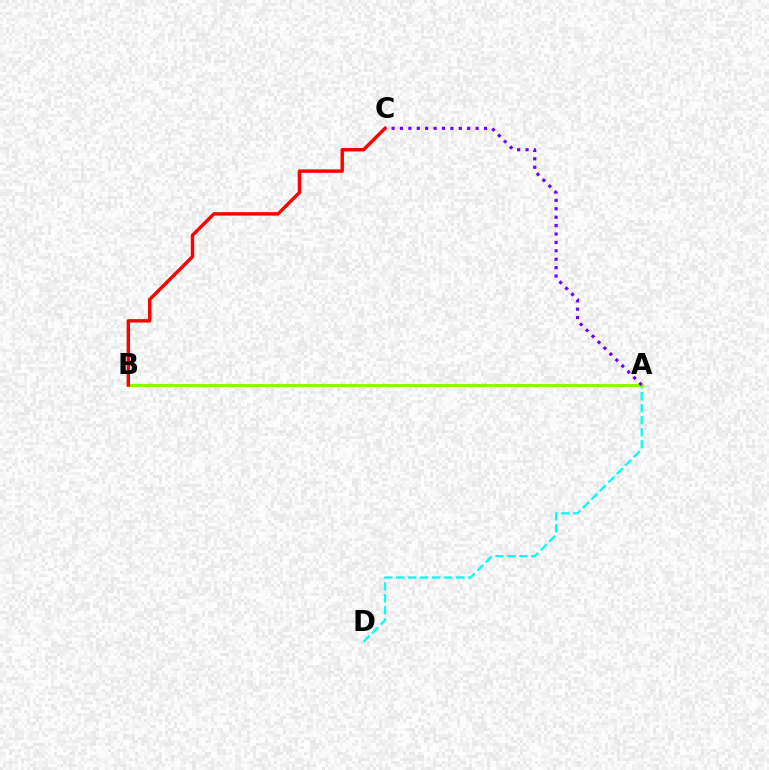{('A', 'D'): [{'color': '#00fff6', 'line_style': 'dashed', 'thickness': 1.63}], ('A', 'B'): [{'color': '#84ff00', 'line_style': 'solid', 'thickness': 2.07}], ('B', 'C'): [{'color': '#ff0000', 'line_style': 'solid', 'thickness': 2.46}], ('A', 'C'): [{'color': '#7200ff', 'line_style': 'dotted', 'thickness': 2.28}]}